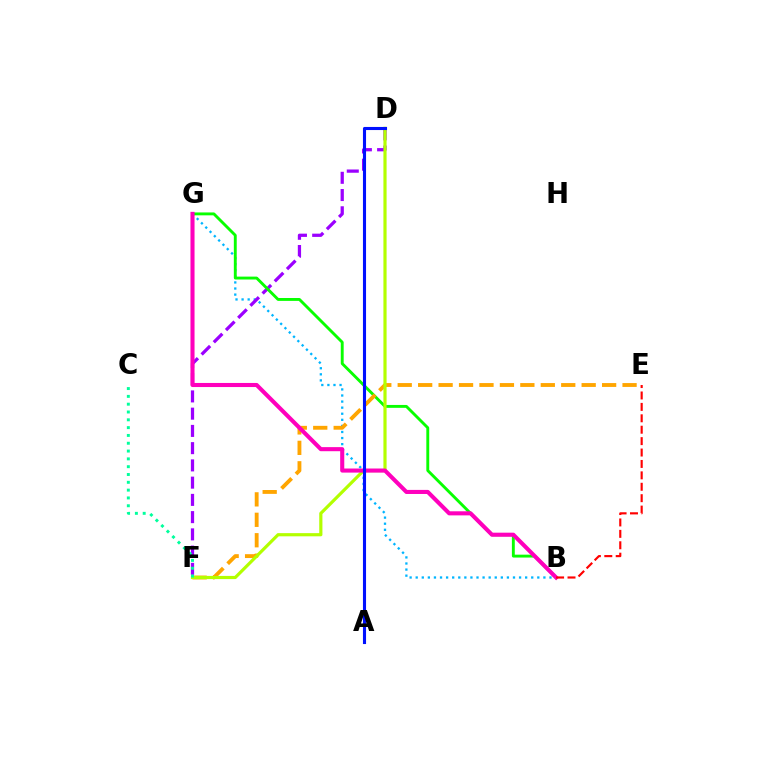{('B', 'G'): [{'color': '#00b5ff', 'line_style': 'dotted', 'thickness': 1.65}, {'color': '#08ff00', 'line_style': 'solid', 'thickness': 2.08}, {'color': '#ff00bd', 'line_style': 'solid', 'thickness': 2.94}], ('D', 'F'): [{'color': '#9b00ff', 'line_style': 'dashed', 'thickness': 2.34}, {'color': '#b3ff00', 'line_style': 'solid', 'thickness': 2.29}], ('E', 'F'): [{'color': '#ffa500', 'line_style': 'dashed', 'thickness': 2.78}], ('A', 'D'): [{'color': '#0010ff', 'line_style': 'solid', 'thickness': 2.23}], ('B', 'E'): [{'color': '#ff0000', 'line_style': 'dashed', 'thickness': 1.55}], ('C', 'F'): [{'color': '#00ff9d', 'line_style': 'dotted', 'thickness': 2.12}]}